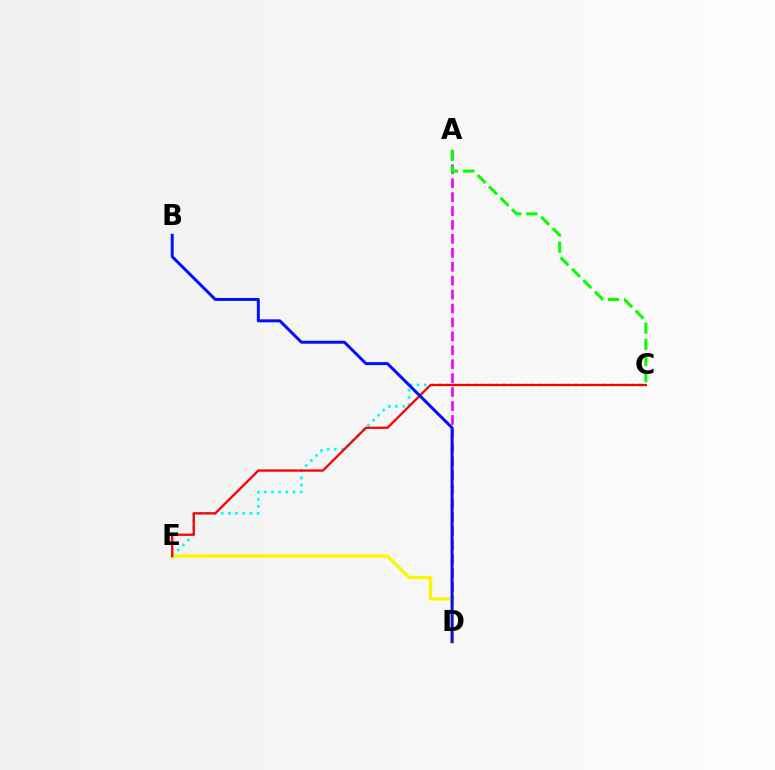{('A', 'D'): [{'color': '#ee00ff', 'line_style': 'dashed', 'thickness': 1.89}], ('C', 'E'): [{'color': '#00fff6', 'line_style': 'dotted', 'thickness': 1.95}, {'color': '#ff0000', 'line_style': 'solid', 'thickness': 1.65}], ('D', 'E'): [{'color': '#fcf500', 'line_style': 'solid', 'thickness': 2.35}], ('A', 'C'): [{'color': '#08ff00', 'line_style': 'dashed', 'thickness': 2.2}], ('B', 'D'): [{'color': '#0010ff', 'line_style': 'solid', 'thickness': 2.14}]}